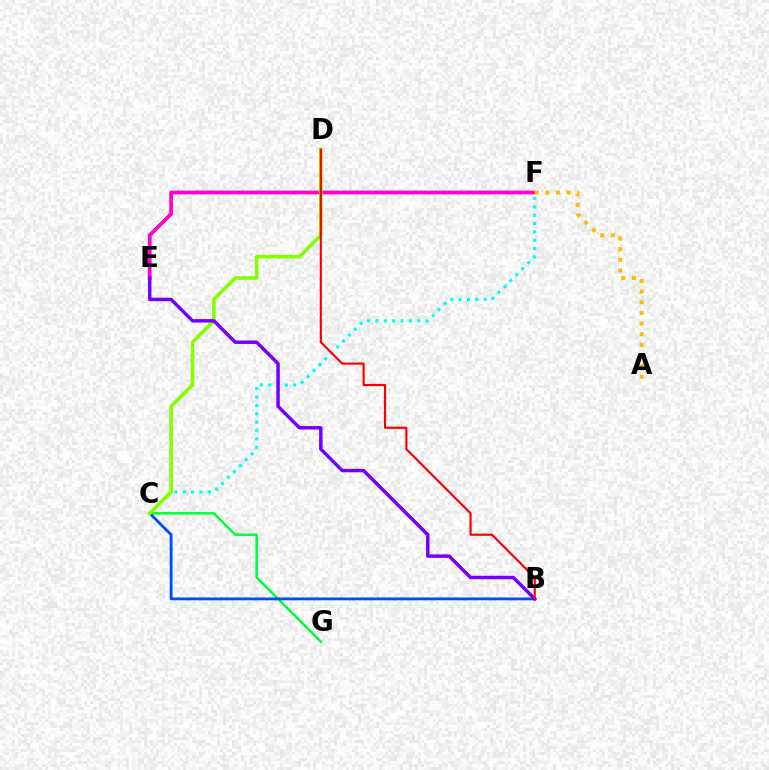{('C', 'F'): [{'color': '#00fff6', 'line_style': 'dotted', 'thickness': 2.27}], ('E', 'F'): [{'color': '#ff00cf', 'line_style': 'solid', 'thickness': 2.7}], ('C', 'G'): [{'color': '#00ff39', 'line_style': 'solid', 'thickness': 1.8}], ('A', 'F'): [{'color': '#ffbd00', 'line_style': 'dotted', 'thickness': 2.89}], ('B', 'C'): [{'color': '#004bff', 'line_style': 'solid', 'thickness': 2.02}], ('C', 'D'): [{'color': '#84ff00', 'line_style': 'solid', 'thickness': 2.58}], ('B', 'E'): [{'color': '#7200ff', 'line_style': 'solid', 'thickness': 2.49}], ('B', 'D'): [{'color': '#ff0000', 'line_style': 'solid', 'thickness': 1.56}]}